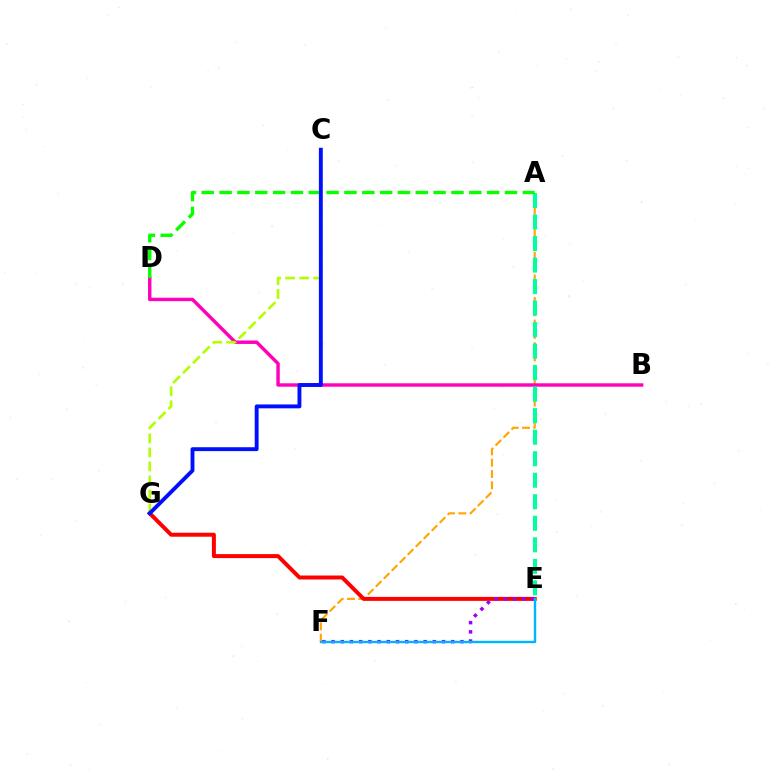{('A', 'F'): [{'color': '#ffa500', 'line_style': 'dashed', 'thickness': 1.53}], ('B', 'D'): [{'color': '#ff00bd', 'line_style': 'solid', 'thickness': 2.47}], ('A', 'E'): [{'color': '#00ff9d', 'line_style': 'dashed', 'thickness': 2.92}], ('A', 'D'): [{'color': '#08ff00', 'line_style': 'dashed', 'thickness': 2.42}], ('C', 'G'): [{'color': '#b3ff00', 'line_style': 'dashed', 'thickness': 1.9}, {'color': '#0010ff', 'line_style': 'solid', 'thickness': 2.8}], ('E', 'G'): [{'color': '#ff0000', 'line_style': 'solid', 'thickness': 2.86}], ('E', 'F'): [{'color': '#9b00ff', 'line_style': 'dotted', 'thickness': 2.5}, {'color': '#00b5ff', 'line_style': 'solid', 'thickness': 1.72}]}